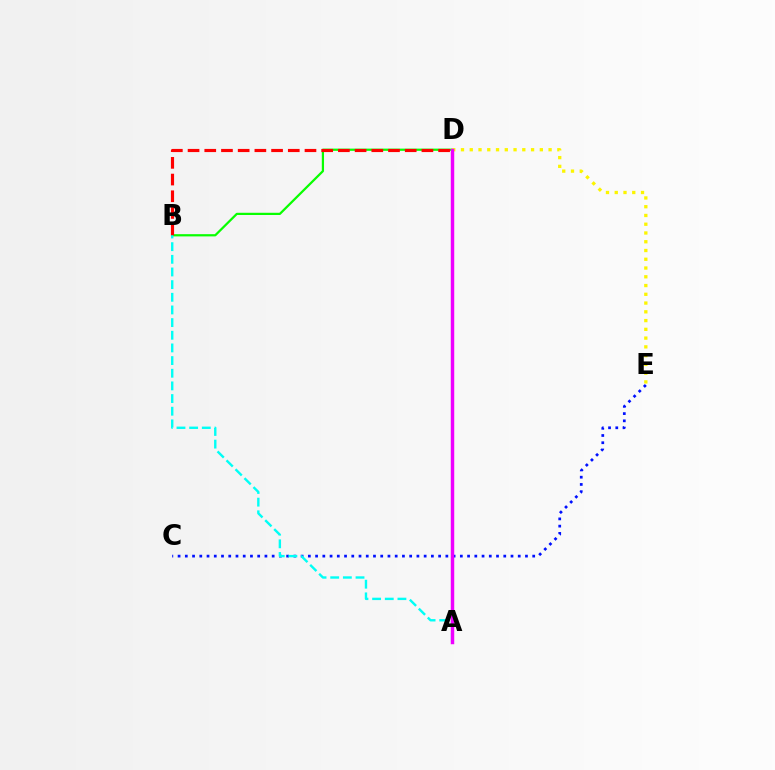{('C', 'E'): [{'color': '#0010ff', 'line_style': 'dotted', 'thickness': 1.97}], ('B', 'D'): [{'color': '#08ff00', 'line_style': 'solid', 'thickness': 1.6}, {'color': '#ff0000', 'line_style': 'dashed', 'thickness': 2.27}], ('A', 'B'): [{'color': '#00fff6', 'line_style': 'dashed', 'thickness': 1.72}], ('D', 'E'): [{'color': '#fcf500', 'line_style': 'dotted', 'thickness': 2.38}], ('A', 'D'): [{'color': '#ee00ff', 'line_style': 'solid', 'thickness': 2.48}]}